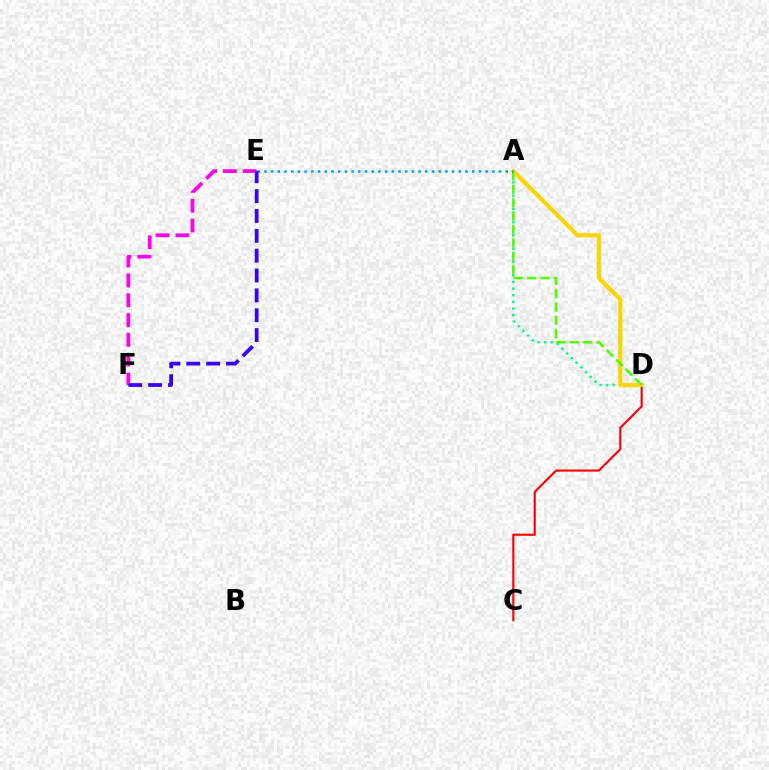{('A', 'D'): [{'color': '#00ff86', 'line_style': 'dotted', 'thickness': 1.8}, {'color': '#ffd500', 'line_style': 'solid', 'thickness': 2.98}, {'color': '#4fff00', 'line_style': 'dashed', 'thickness': 1.82}], ('C', 'D'): [{'color': '#ff0000', 'line_style': 'solid', 'thickness': 1.53}], ('E', 'F'): [{'color': '#ff00ed', 'line_style': 'dashed', 'thickness': 2.69}, {'color': '#3700ff', 'line_style': 'dashed', 'thickness': 2.7}], ('A', 'E'): [{'color': '#009eff', 'line_style': 'dotted', 'thickness': 1.82}]}